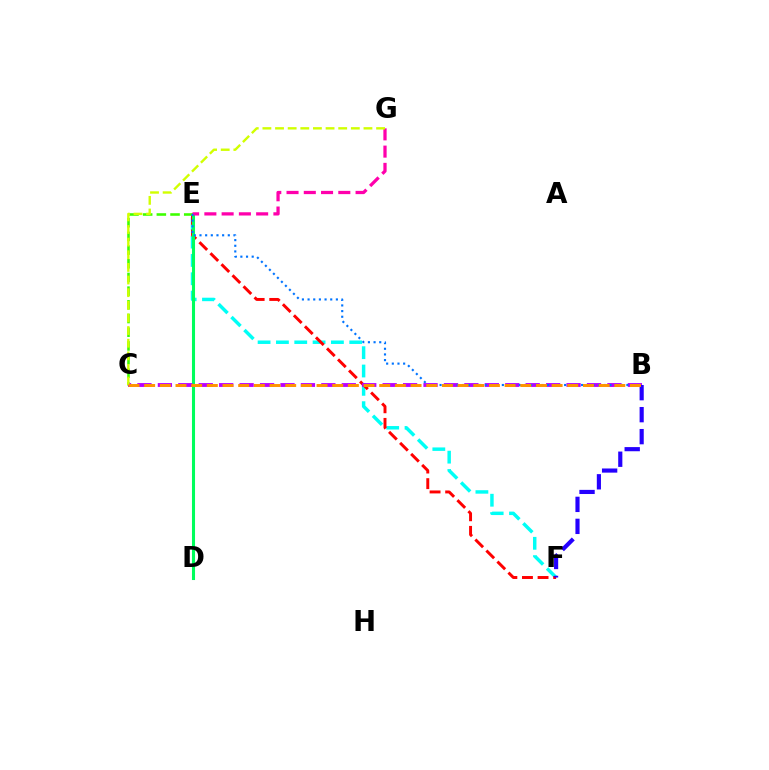{('E', 'F'): [{'color': '#00fff6', 'line_style': 'dashed', 'thickness': 2.49}, {'color': '#ff0000', 'line_style': 'dashed', 'thickness': 2.12}], ('D', 'E'): [{'color': '#00ff5c', 'line_style': 'solid', 'thickness': 2.21}], ('C', 'E'): [{'color': '#3dff00', 'line_style': 'dashed', 'thickness': 1.86}], ('E', 'G'): [{'color': '#ff00ac', 'line_style': 'dashed', 'thickness': 2.34}], ('B', 'C'): [{'color': '#b900ff', 'line_style': 'dashed', 'thickness': 2.78}, {'color': '#ff9400', 'line_style': 'dashed', 'thickness': 2.13}], ('C', 'G'): [{'color': '#d1ff00', 'line_style': 'dashed', 'thickness': 1.72}], ('B', 'E'): [{'color': '#0074ff', 'line_style': 'dotted', 'thickness': 1.54}], ('B', 'F'): [{'color': '#2500ff', 'line_style': 'dashed', 'thickness': 2.99}]}